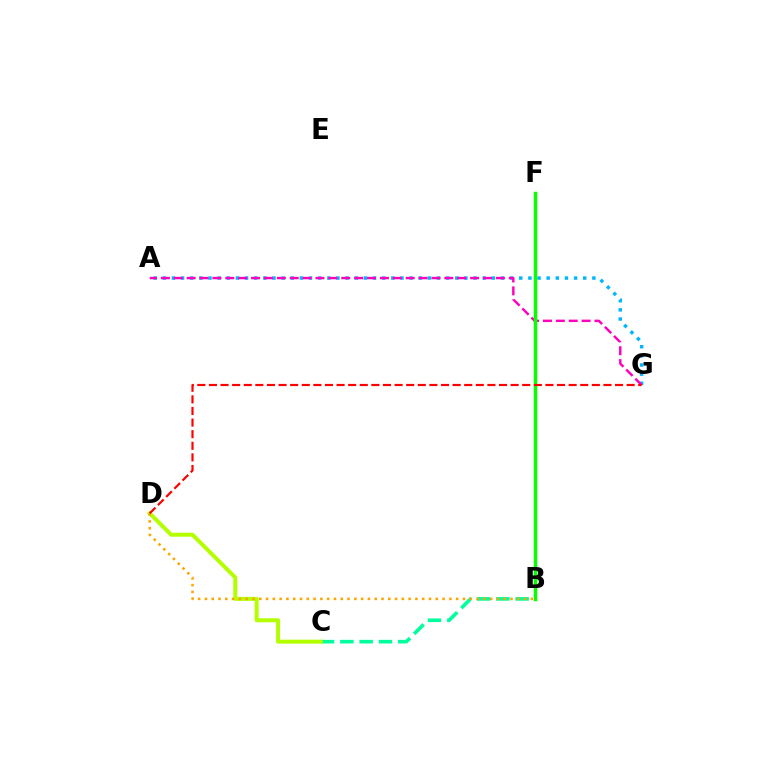{('B', 'C'): [{'color': '#00ff9d', 'line_style': 'dashed', 'thickness': 2.62}], ('B', 'F'): [{'color': '#9b00ff', 'line_style': 'dashed', 'thickness': 1.88}, {'color': '#0010ff', 'line_style': 'solid', 'thickness': 1.95}, {'color': '#08ff00', 'line_style': 'solid', 'thickness': 2.51}], ('C', 'D'): [{'color': '#b3ff00', 'line_style': 'solid', 'thickness': 2.86}], ('A', 'G'): [{'color': '#00b5ff', 'line_style': 'dotted', 'thickness': 2.48}, {'color': '#ff00bd', 'line_style': 'dashed', 'thickness': 1.75}], ('B', 'D'): [{'color': '#ffa500', 'line_style': 'dotted', 'thickness': 1.84}], ('D', 'G'): [{'color': '#ff0000', 'line_style': 'dashed', 'thickness': 1.58}]}